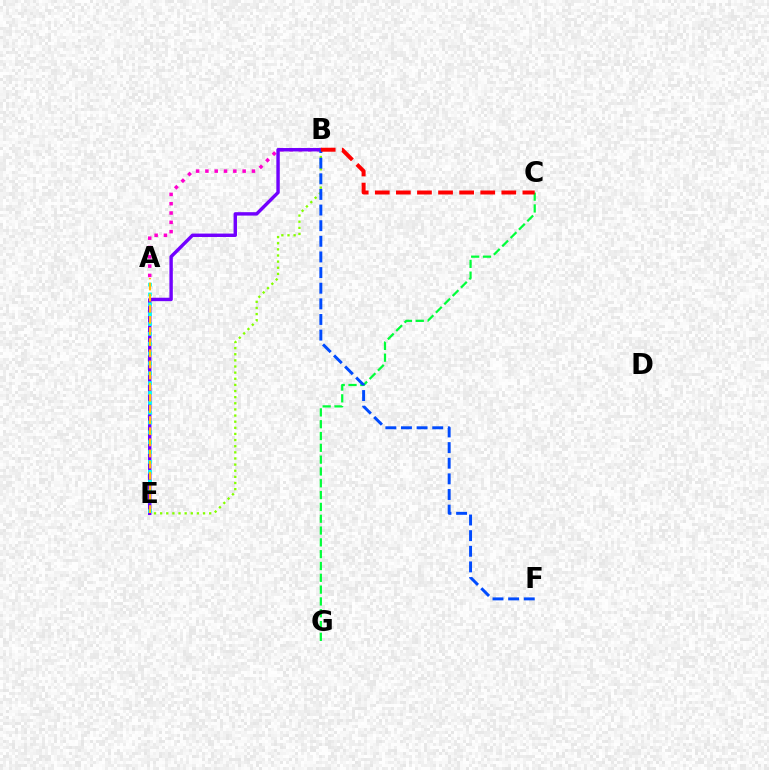{('A', 'B'): [{'color': '#ff00cf', 'line_style': 'dotted', 'thickness': 2.53}], ('B', 'E'): [{'color': '#84ff00', 'line_style': 'dotted', 'thickness': 1.67}, {'color': '#7200ff', 'line_style': 'solid', 'thickness': 2.46}], ('C', 'G'): [{'color': '#00ff39', 'line_style': 'dashed', 'thickness': 1.61}], ('B', 'F'): [{'color': '#004bff', 'line_style': 'dashed', 'thickness': 2.12}], ('A', 'E'): [{'color': '#00fff6', 'line_style': 'dotted', 'thickness': 2.68}, {'color': '#ffbd00', 'line_style': 'dashed', 'thickness': 1.51}], ('B', 'C'): [{'color': '#ff0000', 'line_style': 'dashed', 'thickness': 2.86}]}